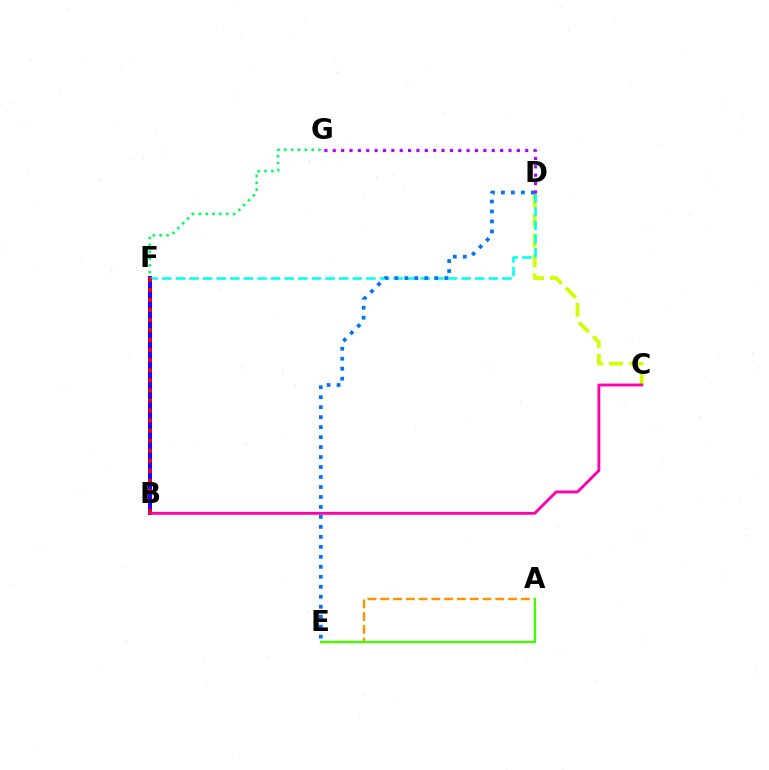{('C', 'D'): [{'color': '#d1ff00', 'line_style': 'dashed', 'thickness': 2.71}], ('B', 'F'): [{'color': '#2500ff', 'line_style': 'solid', 'thickness': 2.89}, {'color': '#ff0000', 'line_style': 'dotted', 'thickness': 2.73}], ('F', 'G'): [{'color': '#00ff5c', 'line_style': 'dotted', 'thickness': 1.86}], ('B', 'C'): [{'color': '#ff00ac', 'line_style': 'solid', 'thickness': 2.06}], ('D', 'F'): [{'color': '#00fff6', 'line_style': 'dashed', 'thickness': 1.85}], ('D', 'E'): [{'color': '#0074ff', 'line_style': 'dotted', 'thickness': 2.71}], ('A', 'E'): [{'color': '#ff9400', 'line_style': 'dashed', 'thickness': 1.74}, {'color': '#3dff00', 'line_style': 'solid', 'thickness': 1.64}], ('D', 'G'): [{'color': '#b900ff', 'line_style': 'dotted', 'thickness': 2.27}]}